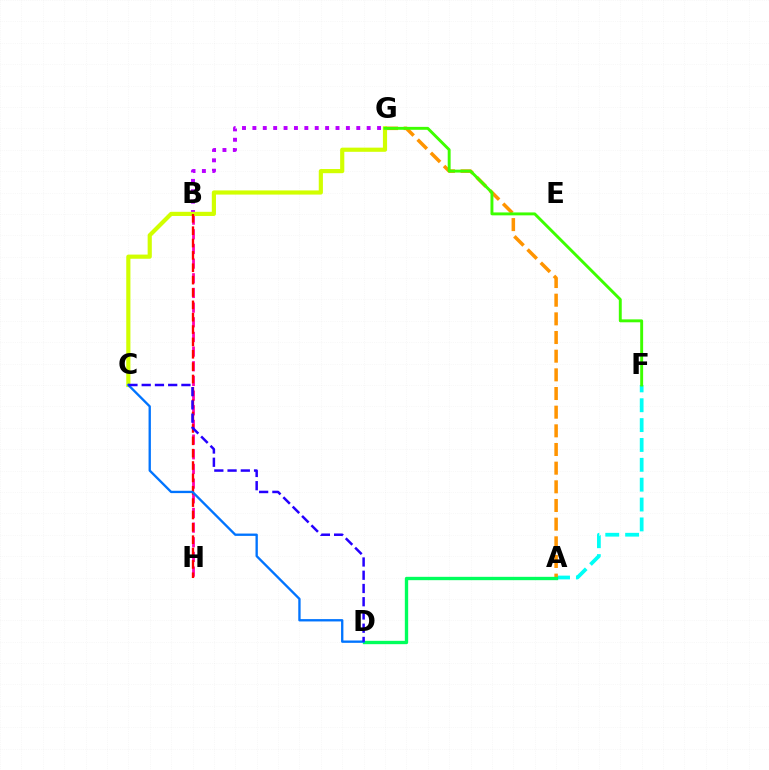{('A', 'F'): [{'color': '#00fff6', 'line_style': 'dashed', 'thickness': 2.7}], ('B', 'H'): [{'color': '#ff00ac', 'line_style': 'dashed', 'thickness': 1.99}, {'color': '#ff0000', 'line_style': 'dashed', 'thickness': 1.68}], ('A', 'G'): [{'color': '#ff9400', 'line_style': 'dashed', 'thickness': 2.54}], ('A', 'D'): [{'color': '#00ff5c', 'line_style': 'solid', 'thickness': 2.41}], ('B', 'G'): [{'color': '#b900ff', 'line_style': 'dotted', 'thickness': 2.82}], ('C', 'G'): [{'color': '#d1ff00', 'line_style': 'solid', 'thickness': 3.0}], ('C', 'D'): [{'color': '#0074ff', 'line_style': 'solid', 'thickness': 1.68}, {'color': '#2500ff', 'line_style': 'dashed', 'thickness': 1.8}], ('F', 'G'): [{'color': '#3dff00', 'line_style': 'solid', 'thickness': 2.1}]}